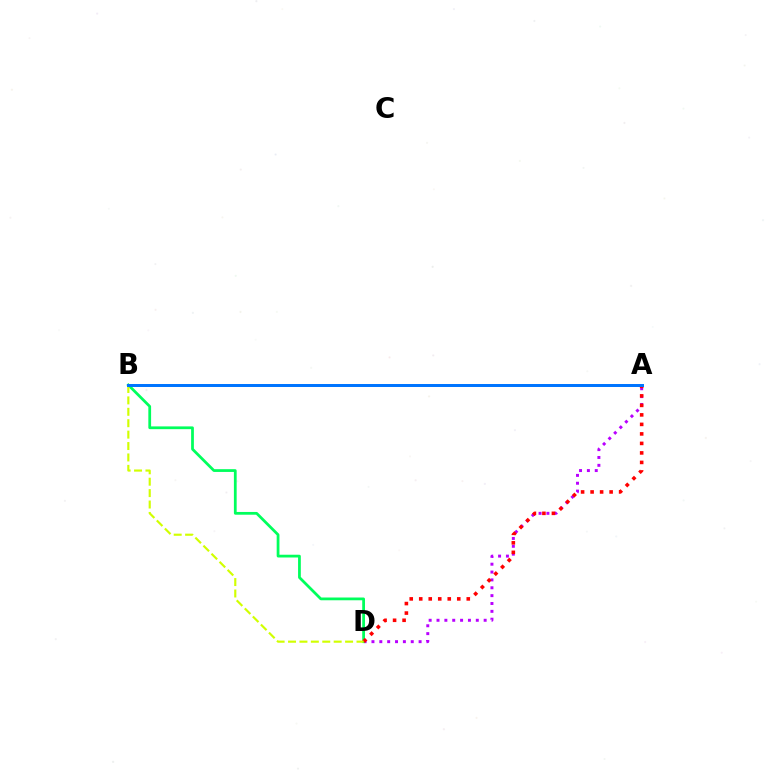{('A', 'D'): [{'color': '#b900ff', 'line_style': 'dotted', 'thickness': 2.14}, {'color': '#ff0000', 'line_style': 'dotted', 'thickness': 2.58}], ('B', 'D'): [{'color': '#00ff5c', 'line_style': 'solid', 'thickness': 1.99}, {'color': '#d1ff00', 'line_style': 'dashed', 'thickness': 1.55}], ('A', 'B'): [{'color': '#0074ff', 'line_style': 'solid', 'thickness': 2.15}]}